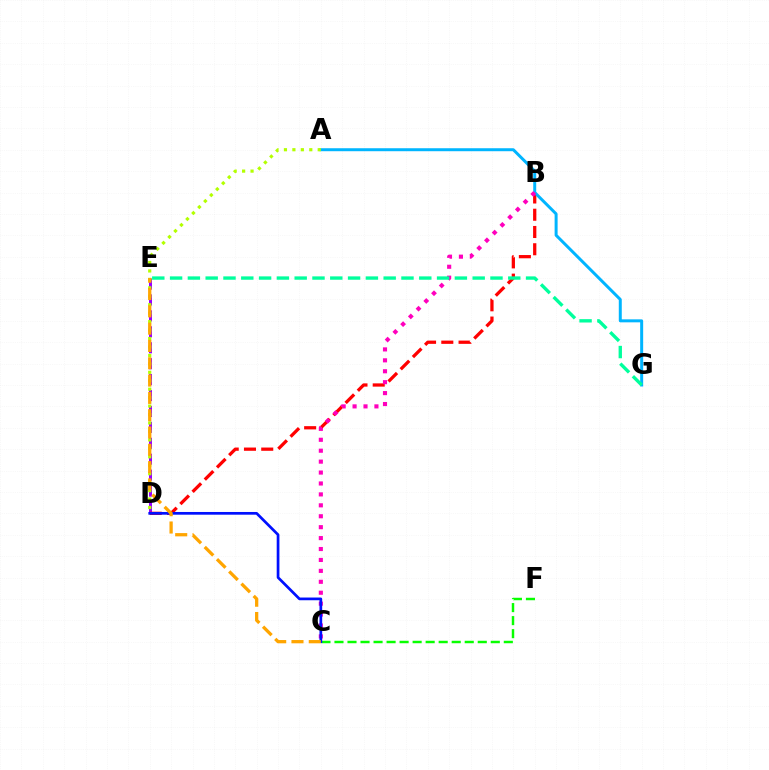{('D', 'E'): [{'color': '#9b00ff', 'line_style': 'dashed', 'thickness': 2.16}], ('B', 'D'): [{'color': '#ff0000', 'line_style': 'dashed', 'thickness': 2.34}], ('A', 'G'): [{'color': '#00b5ff', 'line_style': 'solid', 'thickness': 2.15}], ('A', 'D'): [{'color': '#b3ff00', 'line_style': 'dotted', 'thickness': 2.3}], ('B', 'C'): [{'color': '#ff00bd', 'line_style': 'dotted', 'thickness': 2.97}], ('C', 'F'): [{'color': '#08ff00', 'line_style': 'dashed', 'thickness': 1.77}], ('C', 'D'): [{'color': '#0010ff', 'line_style': 'solid', 'thickness': 1.95}], ('E', 'G'): [{'color': '#00ff9d', 'line_style': 'dashed', 'thickness': 2.42}], ('C', 'E'): [{'color': '#ffa500', 'line_style': 'dashed', 'thickness': 2.35}]}